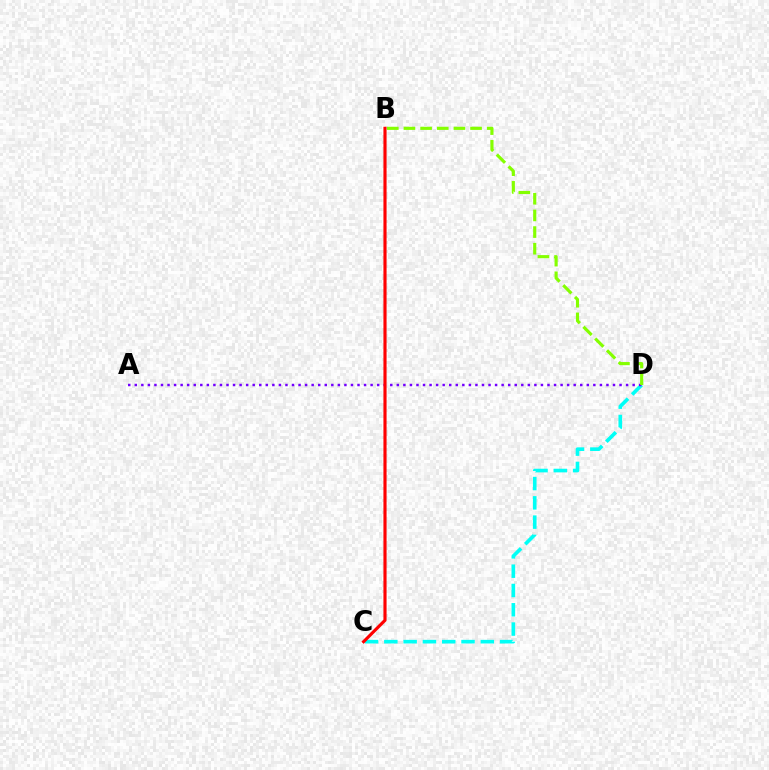{('C', 'D'): [{'color': '#00fff6', 'line_style': 'dashed', 'thickness': 2.62}], ('A', 'D'): [{'color': '#7200ff', 'line_style': 'dotted', 'thickness': 1.78}], ('B', 'D'): [{'color': '#84ff00', 'line_style': 'dashed', 'thickness': 2.26}], ('B', 'C'): [{'color': '#ff0000', 'line_style': 'solid', 'thickness': 2.26}]}